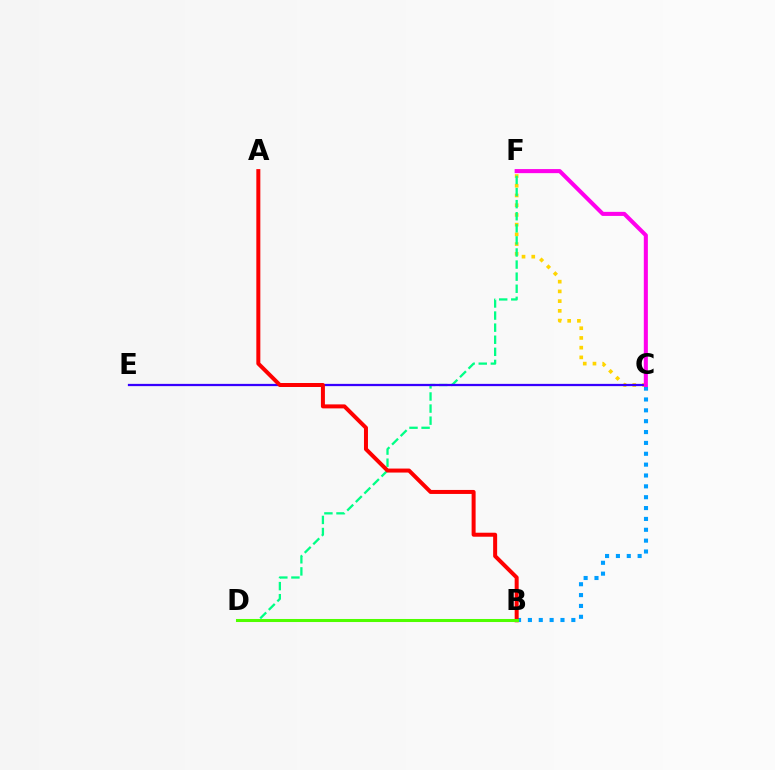{('C', 'F'): [{'color': '#ffd500', 'line_style': 'dotted', 'thickness': 2.64}, {'color': '#ff00ed', 'line_style': 'solid', 'thickness': 2.93}], ('B', 'C'): [{'color': '#009eff', 'line_style': 'dotted', 'thickness': 2.95}], ('D', 'F'): [{'color': '#00ff86', 'line_style': 'dashed', 'thickness': 1.64}], ('C', 'E'): [{'color': '#3700ff', 'line_style': 'solid', 'thickness': 1.63}], ('A', 'B'): [{'color': '#ff0000', 'line_style': 'solid', 'thickness': 2.88}], ('B', 'D'): [{'color': '#4fff00', 'line_style': 'solid', 'thickness': 2.19}]}